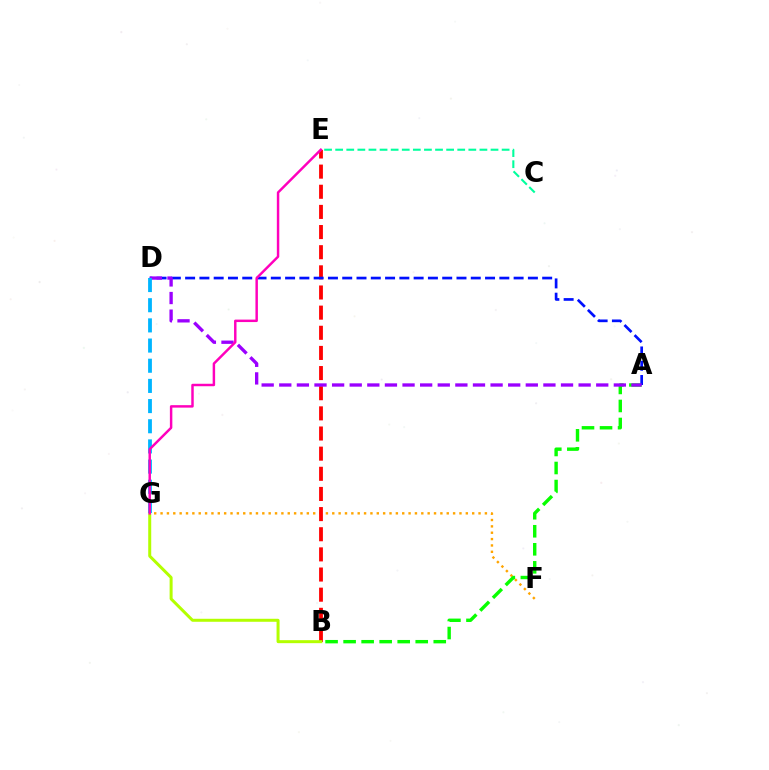{('F', 'G'): [{'color': '#ffa500', 'line_style': 'dotted', 'thickness': 1.73}], ('C', 'E'): [{'color': '#00ff9d', 'line_style': 'dashed', 'thickness': 1.51}], ('A', 'B'): [{'color': '#08ff00', 'line_style': 'dashed', 'thickness': 2.45}], ('B', 'E'): [{'color': '#ff0000', 'line_style': 'dashed', 'thickness': 2.74}], ('A', 'D'): [{'color': '#0010ff', 'line_style': 'dashed', 'thickness': 1.94}, {'color': '#9b00ff', 'line_style': 'dashed', 'thickness': 2.39}], ('B', 'G'): [{'color': '#b3ff00', 'line_style': 'solid', 'thickness': 2.16}], ('D', 'G'): [{'color': '#00b5ff', 'line_style': 'dashed', 'thickness': 2.74}], ('E', 'G'): [{'color': '#ff00bd', 'line_style': 'solid', 'thickness': 1.77}]}